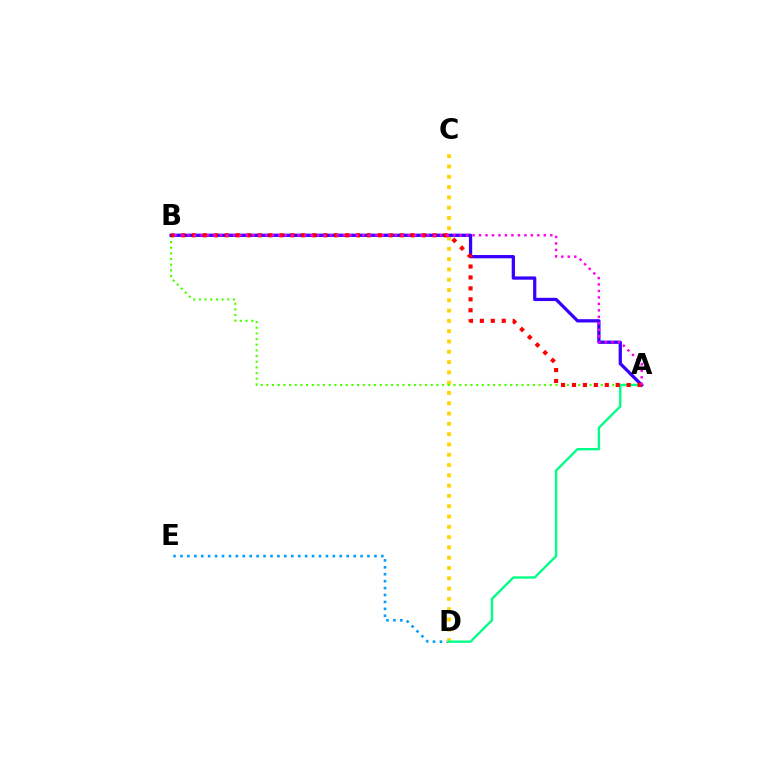{('D', 'E'): [{'color': '#009eff', 'line_style': 'dotted', 'thickness': 1.88}], ('C', 'D'): [{'color': '#ffd500', 'line_style': 'dotted', 'thickness': 2.8}], ('A', 'B'): [{'color': '#4fff00', 'line_style': 'dotted', 'thickness': 1.54}, {'color': '#3700ff', 'line_style': 'solid', 'thickness': 2.35}, {'color': '#ff0000', 'line_style': 'dotted', 'thickness': 2.97}, {'color': '#ff00ed', 'line_style': 'dotted', 'thickness': 1.76}], ('A', 'D'): [{'color': '#00ff86', 'line_style': 'solid', 'thickness': 1.7}]}